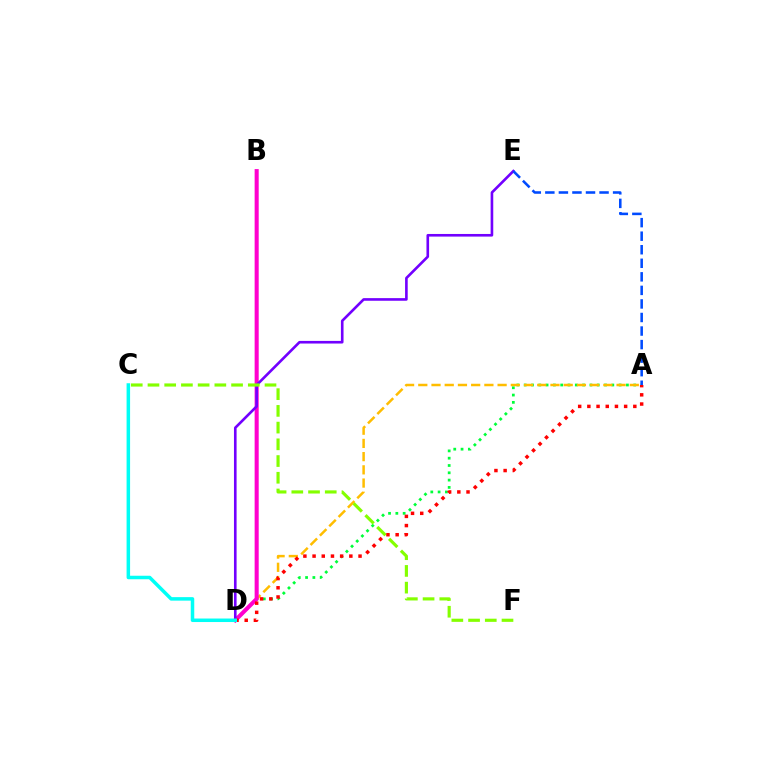{('A', 'D'): [{'color': '#00ff39', 'line_style': 'dotted', 'thickness': 1.98}, {'color': '#ffbd00', 'line_style': 'dashed', 'thickness': 1.8}, {'color': '#ff0000', 'line_style': 'dotted', 'thickness': 2.5}], ('B', 'D'): [{'color': '#ff00cf', 'line_style': 'solid', 'thickness': 2.93}], ('D', 'E'): [{'color': '#7200ff', 'line_style': 'solid', 'thickness': 1.89}], ('C', 'F'): [{'color': '#84ff00', 'line_style': 'dashed', 'thickness': 2.27}], ('A', 'E'): [{'color': '#004bff', 'line_style': 'dashed', 'thickness': 1.84}], ('C', 'D'): [{'color': '#00fff6', 'line_style': 'solid', 'thickness': 2.52}]}